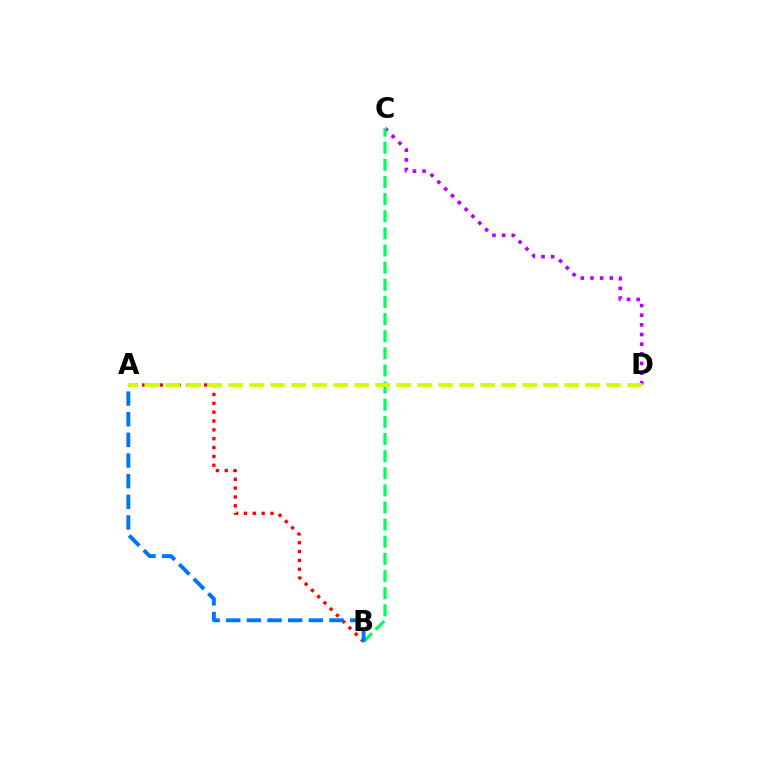{('C', 'D'): [{'color': '#b900ff', 'line_style': 'dotted', 'thickness': 2.62}], ('A', 'B'): [{'color': '#ff0000', 'line_style': 'dotted', 'thickness': 2.4}, {'color': '#0074ff', 'line_style': 'dashed', 'thickness': 2.8}], ('B', 'C'): [{'color': '#00ff5c', 'line_style': 'dashed', 'thickness': 2.33}], ('A', 'D'): [{'color': '#d1ff00', 'line_style': 'dashed', 'thickness': 2.85}]}